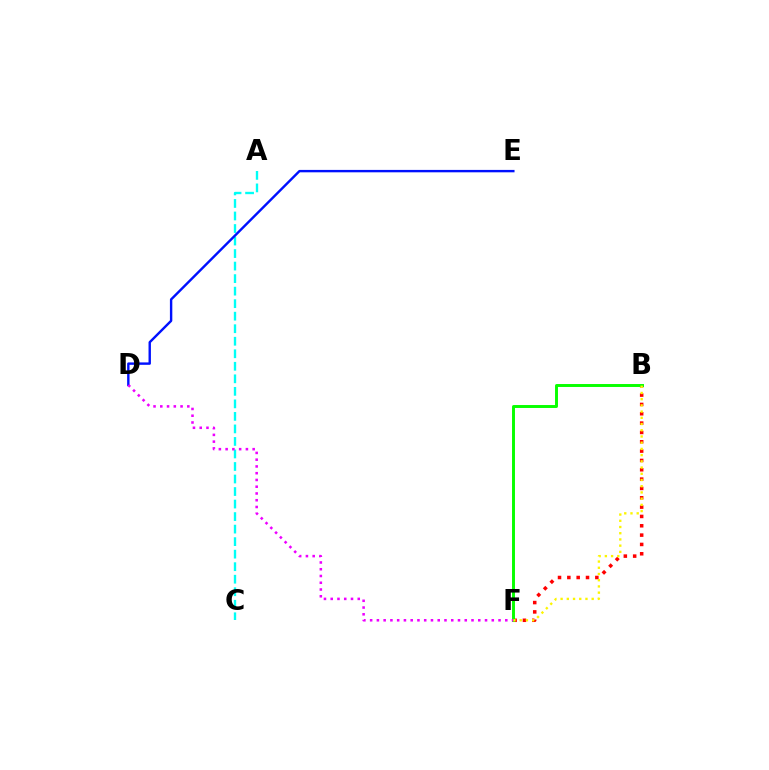{('B', 'F'): [{'color': '#ff0000', 'line_style': 'dotted', 'thickness': 2.54}, {'color': '#08ff00', 'line_style': 'solid', 'thickness': 2.11}, {'color': '#fcf500', 'line_style': 'dotted', 'thickness': 1.69}], ('A', 'C'): [{'color': '#00fff6', 'line_style': 'dashed', 'thickness': 1.7}], ('D', 'E'): [{'color': '#0010ff', 'line_style': 'solid', 'thickness': 1.73}], ('D', 'F'): [{'color': '#ee00ff', 'line_style': 'dotted', 'thickness': 1.84}]}